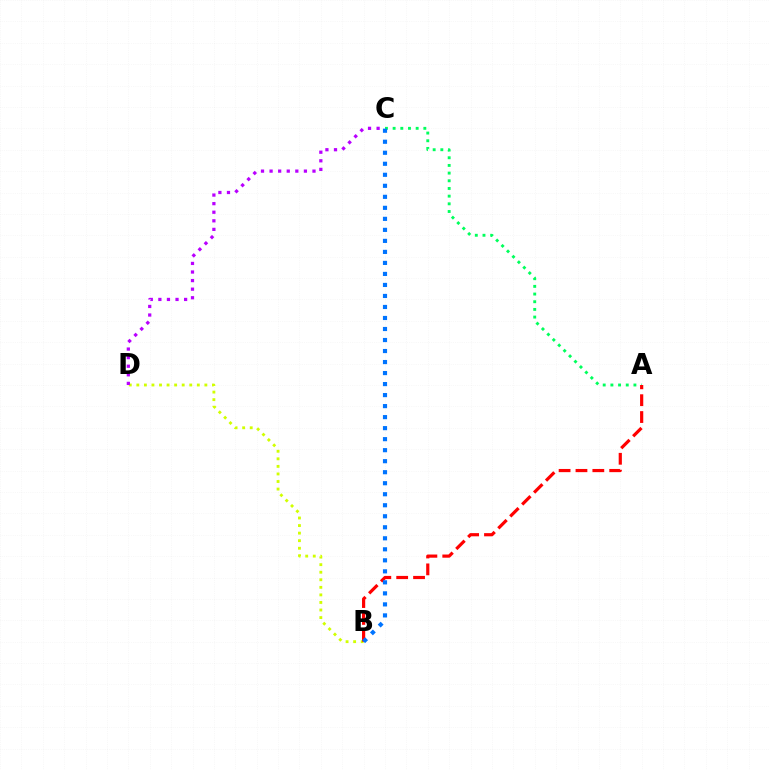{('B', 'D'): [{'color': '#d1ff00', 'line_style': 'dotted', 'thickness': 2.05}], ('C', 'D'): [{'color': '#b900ff', 'line_style': 'dotted', 'thickness': 2.33}], ('A', 'C'): [{'color': '#00ff5c', 'line_style': 'dotted', 'thickness': 2.09}], ('A', 'B'): [{'color': '#ff0000', 'line_style': 'dashed', 'thickness': 2.29}], ('B', 'C'): [{'color': '#0074ff', 'line_style': 'dotted', 'thickness': 2.99}]}